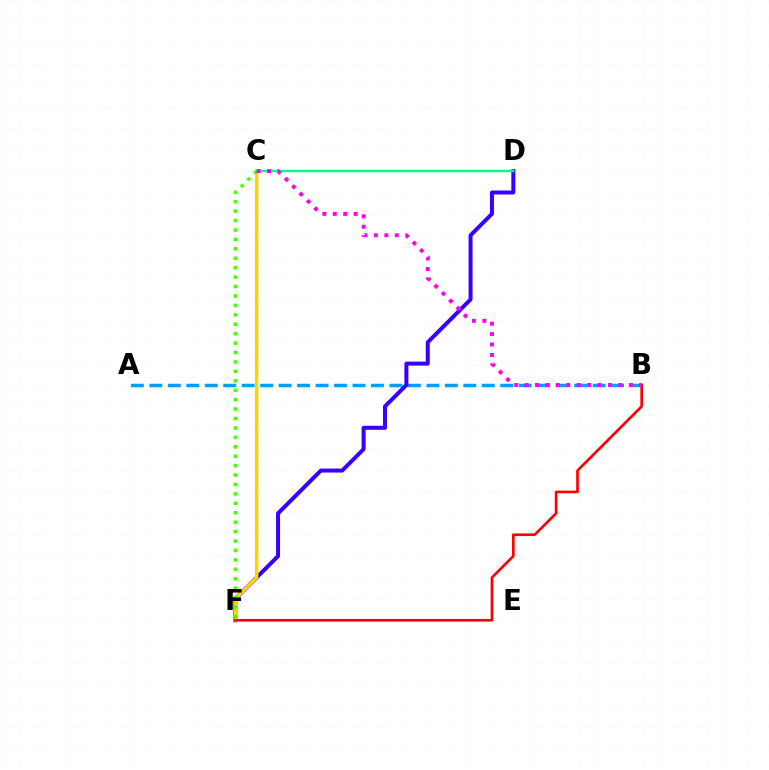{('A', 'B'): [{'color': '#009eff', 'line_style': 'dashed', 'thickness': 2.51}], ('D', 'F'): [{'color': '#3700ff', 'line_style': 'solid', 'thickness': 2.87}], ('C', 'F'): [{'color': '#ffd500', 'line_style': 'solid', 'thickness': 2.53}, {'color': '#4fff00', 'line_style': 'dotted', 'thickness': 2.56}], ('C', 'D'): [{'color': '#00ff86', 'line_style': 'solid', 'thickness': 1.76}], ('B', 'F'): [{'color': '#ff0000', 'line_style': 'solid', 'thickness': 1.91}], ('B', 'C'): [{'color': '#ff00ed', 'line_style': 'dotted', 'thickness': 2.83}]}